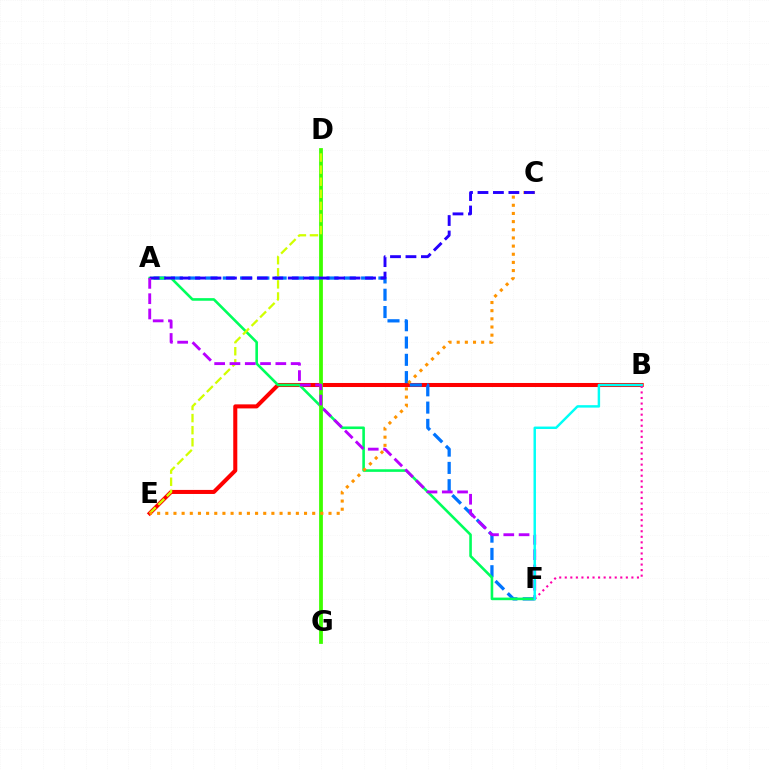{('B', 'E'): [{'color': '#ff0000', 'line_style': 'solid', 'thickness': 2.91}], ('B', 'F'): [{'color': '#ff00ac', 'line_style': 'dotted', 'thickness': 1.51}, {'color': '#00fff6', 'line_style': 'solid', 'thickness': 1.76}], ('A', 'F'): [{'color': '#0074ff', 'line_style': 'dashed', 'thickness': 2.35}, {'color': '#00ff5c', 'line_style': 'solid', 'thickness': 1.88}, {'color': '#b900ff', 'line_style': 'dashed', 'thickness': 2.08}], ('D', 'G'): [{'color': '#3dff00', 'line_style': 'solid', 'thickness': 2.72}], ('D', 'E'): [{'color': '#d1ff00', 'line_style': 'dashed', 'thickness': 1.64}], ('C', 'E'): [{'color': '#ff9400', 'line_style': 'dotted', 'thickness': 2.22}], ('A', 'C'): [{'color': '#2500ff', 'line_style': 'dashed', 'thickness': 2.1}]}